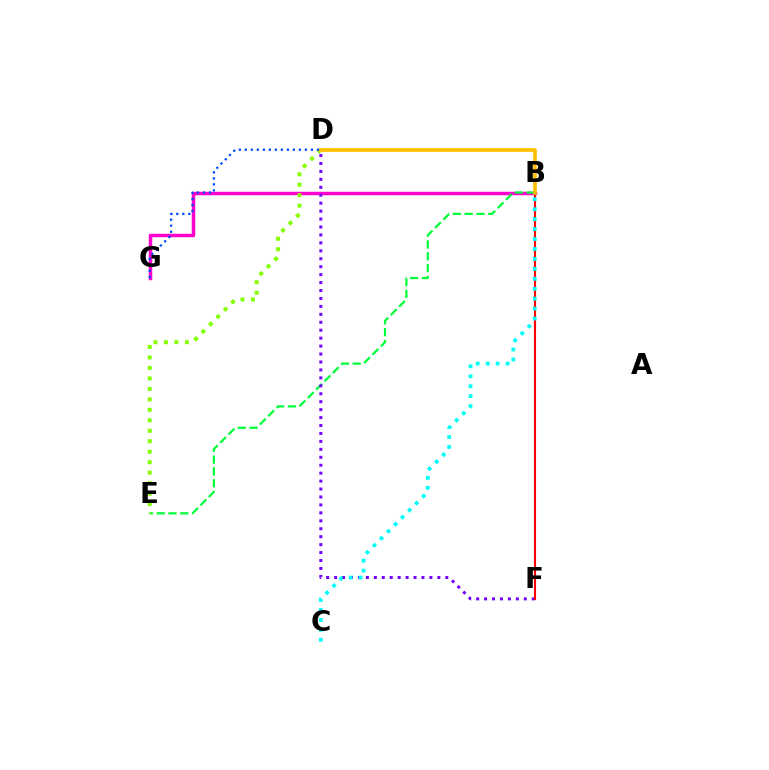{('B', 'G'): [{'color': '#ff00cf', 'line_style': 'solid', 'thickness': 2.5}], ('B', 'E'): [{'color': '#00ff39', 'line_style': 'dashed', 'thickness': 1.6}], ('D', 'E'): [{'color': '#84ff00', 'line_style': 'dotted', 'thickness': 2.85}], ('D', 'F'): [{'color': '#7200ff', 'line_style': 'dotted', 'thickness': 2.16}], ('B', 'F'): [{'color': '#ff0000', 'line_style': 'solid', 'thickness': 1.53}], ('B', 'D'): [{'color': '#ffbd00', 'line_style': 'solid', 'thickness': 2.62}], ('D', 'G'): [{'color': '#004bff', 'line_style': 'dotted', 'thickness': 1.63}], ('B', 'C'): [{'color': '#00fff6', 'line_style': 'dotted', 'thickness': 2.7}]}